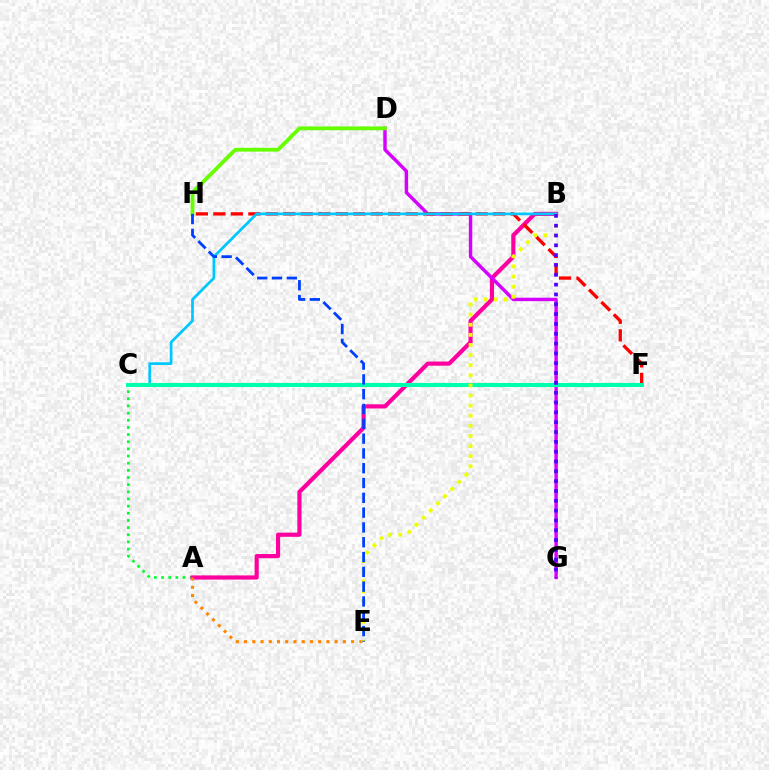{('A', 'C'): [{'color': '#00ff27', 'line_style': 'dotted', 'thickness': 1.94}], ('A', 'B'): [{'color': '#ff00a0', 'line_style': 'solid', 'thickness': 3.0}], ('A', 'E'): [{'color': '#ff8800', 'line_style': 'dotted', 'thickness': 2.24}], ('D', 'G'): [{'color': '#d600ff', 'line_style': 'solid', 'thickness': 2.46}], ('F', 'H'): [{'color': '#ff0000', 'line_style': 'dashed', 'thickness': 2.38}], ('B', 'C'): [{'color': '#00c7ff', 'line_style': 'solid', 'thickness': 1.96}], ('C', 'F'): [{'color': '#00ffaf', 'line_style': 'solid', 'thickness': 2.93}], ('B', 'E'): [{'color': '#eeff00', 'line_style': 'dotted', 'thickness': 2.75}], ('D', 'H'): [{'color': '#66ff00', 'line_style': 'solid', 'thickness': 2.72}], ('E', 'H'): [{'color': '#003fff', 'line_style': 'dashed', 'thickness': 2.01}], ('B', 'G'): [{'color': '#4f00ff', 'line_style': 'dotted', 'thickness': 2.67}]}